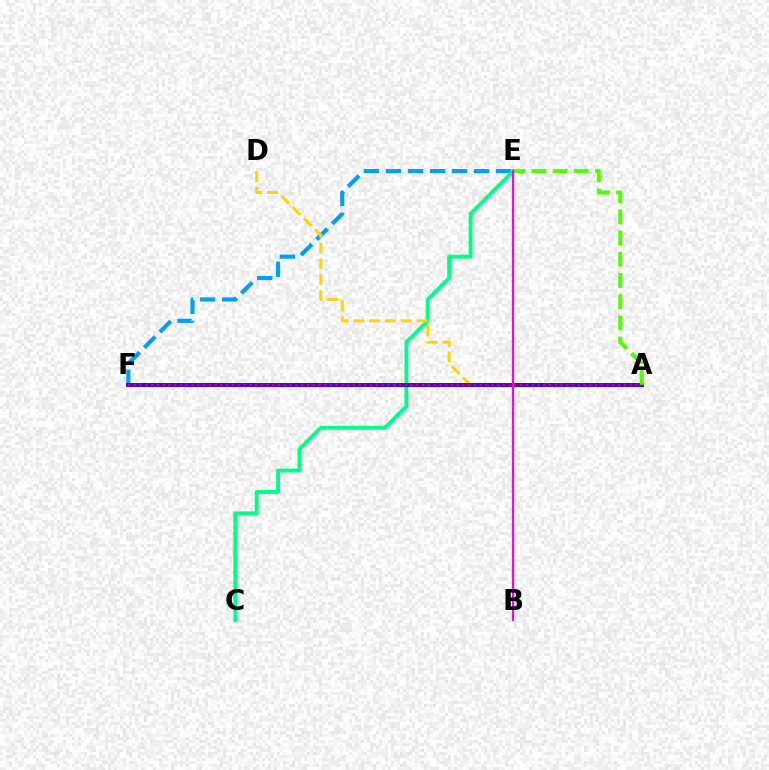{('E', 'F'): [{'color': '#009eff', 'line_style': 'dashed', 'thickness': 2.99}], ('C', 'E'): [{'color': '#00ff86', 'line_style': 'solid', 'thickness': 2.79}], ('A', 'D'): [{'color': '#ffd500', 'line_style': 'dashed', 'thickness': 2.15}], ('A', 'F'): [{'color': '#3700ff', 'line_style': 'solid', 'thickness': 2.84}, {'color': '#ff0000', 'line_style': 'dotted', 'thickness': 1.57}], ('A', 'E'): [{'color': '#4fff00', 'line_style': 'dashed', 'thickness': 2.88}], ('B', 'E'): [{'color': '#ff00ed', 'line_style': 'solid', 'thickness': 1.6}]}